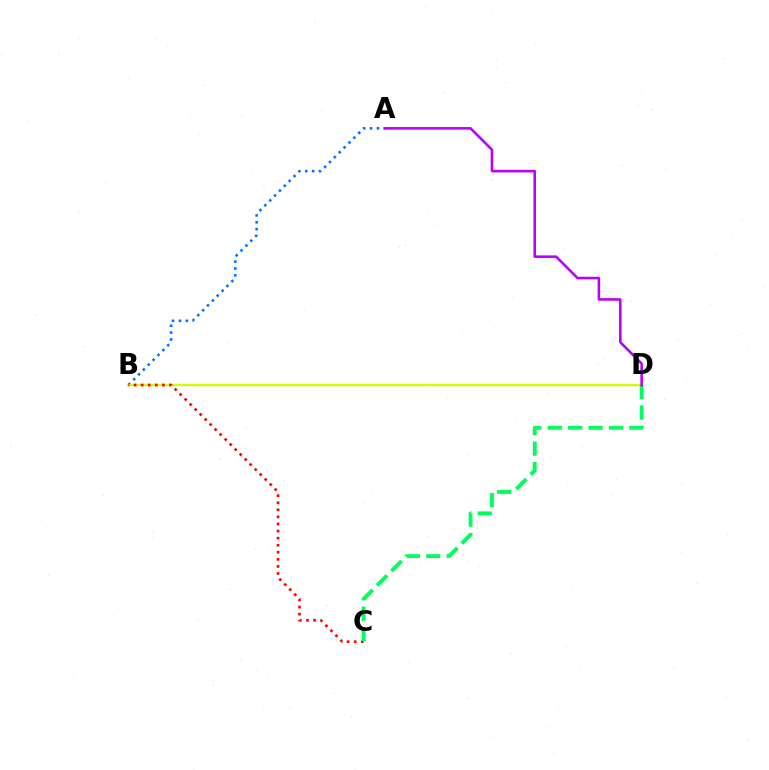{('A', 'B'): [{'color': '#0074ff', 'line_style': 'dotted', 'thickness': 1.87}], ('B', 'D'): [{'color': '#d1ff00', 'line_style': 'solid', 'thickness': 1.7}], ('B', 'C'): [{'color': '#ff0000', 'line_style': 'dotted', 'thickness': 1.92}], ('C', 'D'): [{'color': '#00ff5c', 'line_style': 'dashed', 'thickness': 2.78}], ('A', 'D'): [{'color': '#b900ff', 'line_style': 'solid', 'thickness': 1.85}]}